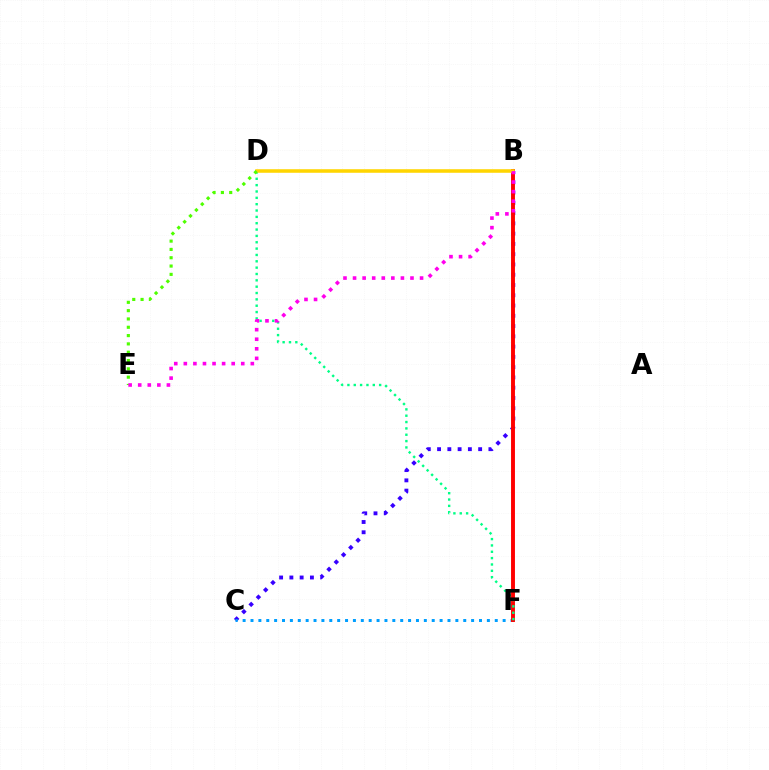{('B', 'C'): [{'color': '#3700ff', 'line_style': 'dotted', 'thickness': 2.79}], ('C', 'F'): [{'color': '#009eff', 'line_style': 'dotted', 'thickness': 2.14}], ('B', 'F'): [{'color': '#ff0000', 'line_style': 'solid', 'thickness': 2.81}], ('D', 'F'): [{'color': '#00ff86', 'line_style': 'dotted', 'thickness': 1.72}], ('B', 'D'): [{'color': '#ffd500', 'line_style': 'solid', 'thickness': 2.56}], ('D', 'E'): [{'color': '#4fff00', 'line_style': 'dotted', 'thickness': 2.26}], ('B', 'E'): [{'color': '#ff00ed', 'line_style': 'dotted', 'thickness': 2.6}]}